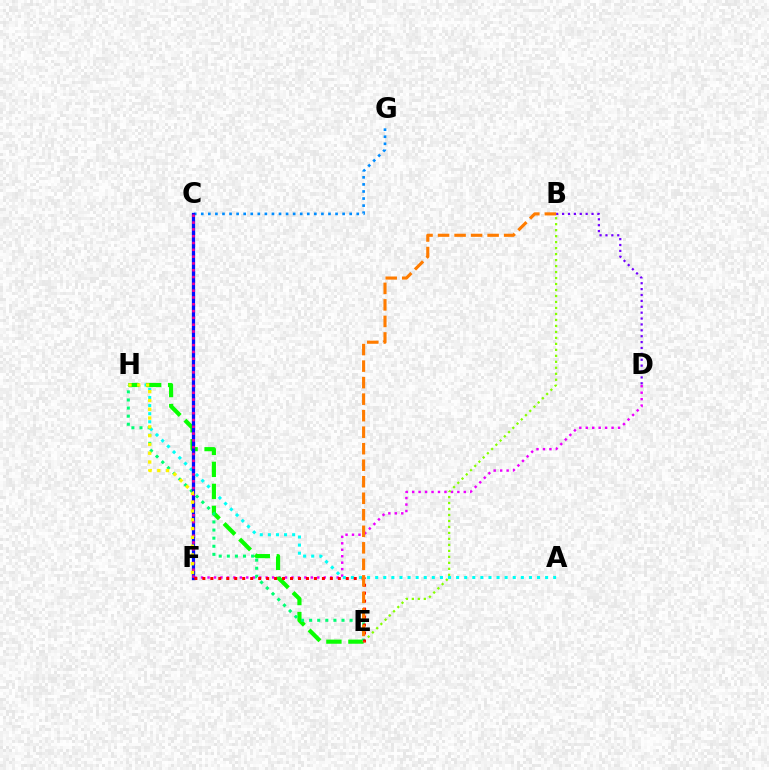{('D', 'F'): [{'color': '#ee00ff', 'line_style': 'dotted', 'thickness': 1.75}], ('A', 'H'): [{'color': '#00fff6', 'line_style': 'dotted', 'thickness': 2.2}], ('E', 'H'): [{'color': '#08ff00', 'line_style': 'dashed', 'thickness': 2.99}, {'color': '#00ff74', 'line_style': 'dotted', 'thickness': 2.2}], ('C', 'G'): [{'color': '#008cff', 'line_style': 'dotted', 'thickness': 1.92}], ('B', 'E'): [{'color': '#84ff00', 'line_style': 'dotted', 'thickness': 1.63}, {'color': '#ff7c00', 'line_style': 'dashed', 'thickness': 2.24}], ('C', 'F'): [{'color': '#0010ff', 'line_style': 'solid', 'thickness': 2.35}, {'color': '#ff0094', 'line_style': 'dotted', 'thickness': 1.85}], ('B', 'D'): [{'color': '#7200ff', 'line_style': 'dotted', 'thickness': 1.6}], ('E', 'F'): [{'color': '#ff0000', 'line_style': 'dotted', 'thickness': 2.17}], ('F', 'H'): [{'color': '#fcf500', 'line_style': 'dotted', 'thickness': 2.39}]}